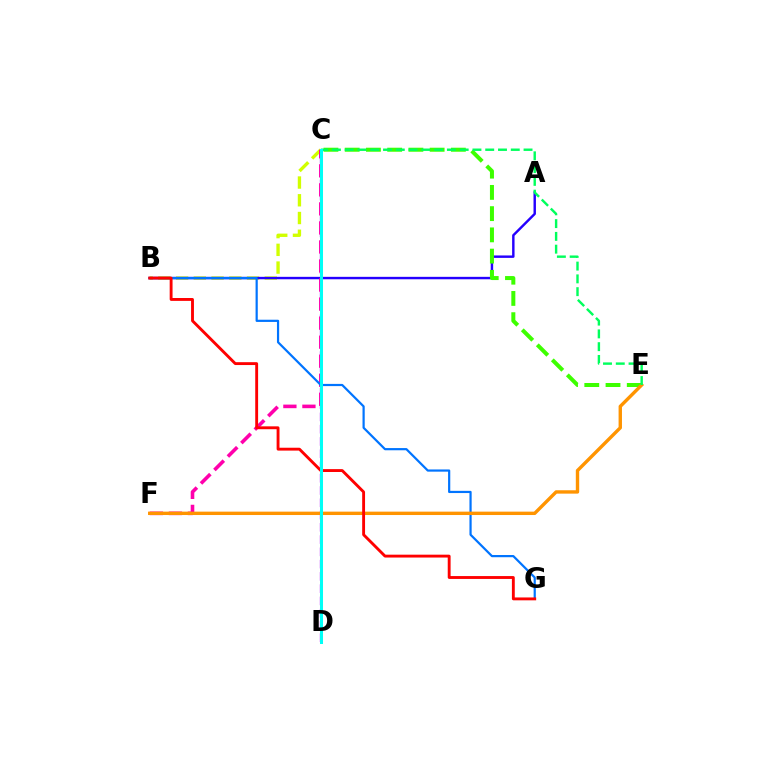{('B', 'C'): [{'color': '#d1ff00', 'line_style': 'dashed', 'thickness': 2.41}], ('A', 'B'): [{'color': '#2500ff', 'line_style': 'solid', 'thickness': 1.75}], ('C', 'E'): [{'color': '#3dff00', 'line_style': 'dashed', 'thickness': 2.89}, {'color': '#00ff5c', 'line_style': 'dashed', 'thickness': 1.74}], ('C', 'D'): [{'color': '#b900ff', 'line_style': 'dashed', 'thickness': 1.67}, {'color': '#00fff6', 'line_style': 'solid', 'thickness': 2.17}], ('C', 'F'): [{'color': '#ff00ac', 'line_style': 'dashed', 'thickness': 2.59}], ('B', 'G'): [{'color': '#0074ff', 'line_style': 'solid', 'thickness': 1.59}, {'color': '#ff0000', 'line_style': 'solid', 'thickness': 2.07}], ('E', 'F'): [{'color': '#ff9400', 'line_style': 'solid', 'thickness': 2.44}]}